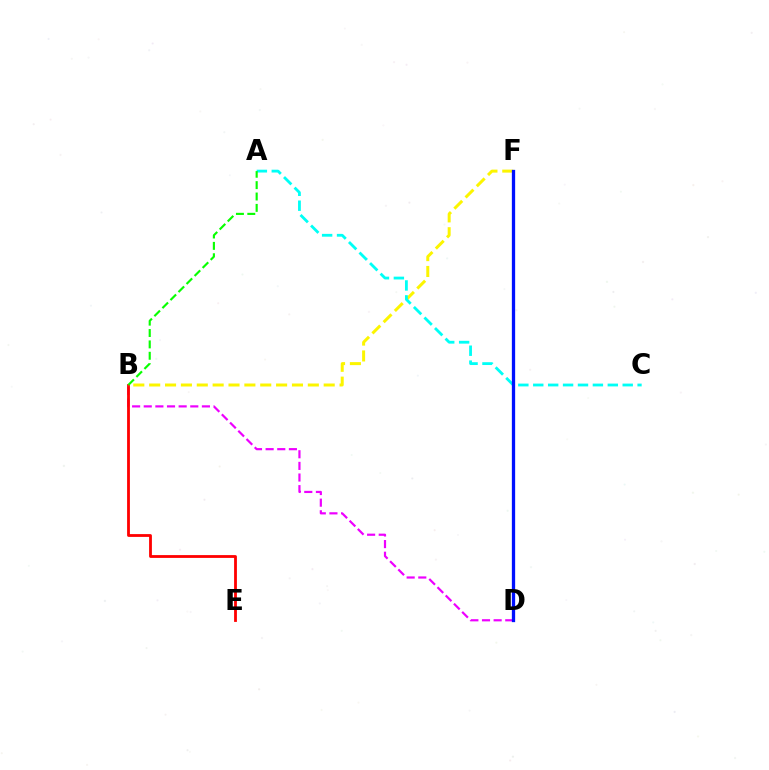{('B', 'D'): [{'color': '#ee00ff', 'line_style': 'dashed', 'thickness': 1.58}], ('B', 'E'): [{'color': '#ff0000', 'line_style': 'solid', 'thickness': 2.02}], ('B', 'F'): [{'color': '#fcf500', 'line_style': 'dashed', 'thickness': 2.16}], ('A', 'C'): [{'color': '#00fff6', 'line_style': 'dashed', 'thickness': 2.03}], ('A', 'B'): [{'color': '#08ff00', 'line_style': 'dashed', 'thickness': 1.55}], ('D', 'F'): [{'color': '#0010ff', 'line_style': 'solid', 'thickness': 2.37}]}